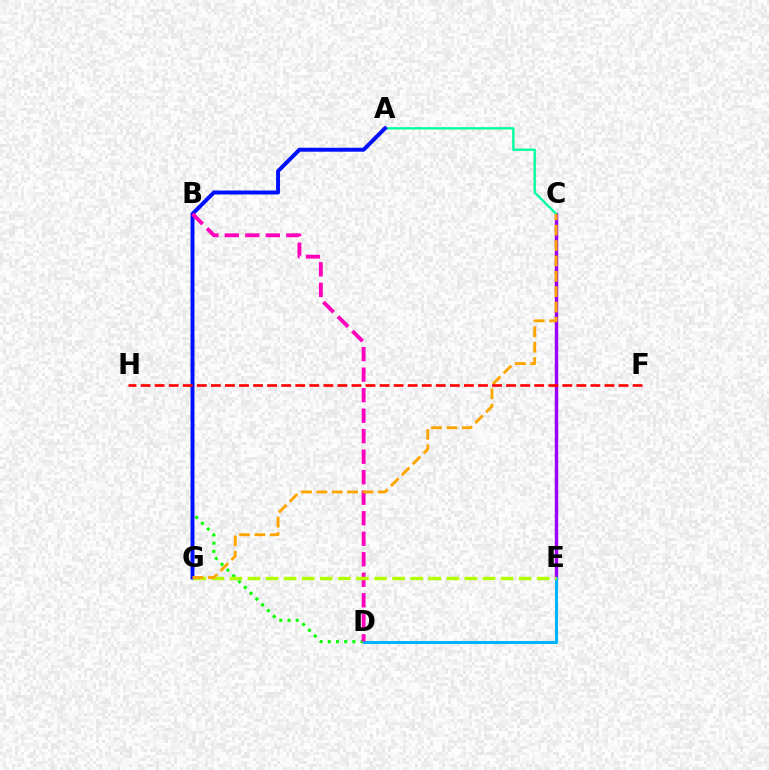{('C', 'E'): [{'color': '#9b00ff', 'line_style': 'solid', 'thickness': 2.47}], ('A', 'C'): [{'color': '#00ff9d', 'line_style': 'solid', 'thickness': 1.68}], ('B', 'D'): [{'color': '#08ff00', 'line_style': 'dotted', 'thickness': 2.23}, {'color': '#ff00bd', 'line_style': 'dashed', 'thickness': 2.79}], ('A', 'G'): [{'color': '#0010ff', 'line_style': 'solid', 'thickness': 2.85}], ('D', 'E'): [{'color': '#00b5ff', 'line_style': 'solid', 'thickness': 2.19}], ('E', 'G'): [{'color': '#b3ff00', 'line_style': 'dashed', 'thickness': 2.46}], ('C', 'G'): [{'color': '#ffa500', 'line_style': 'dashed', 'thickness': 2.09}], ('F', 'H'): [{'color': '#ff0000', 'line_style': 'dashed', 'thickness': 1.91}]}